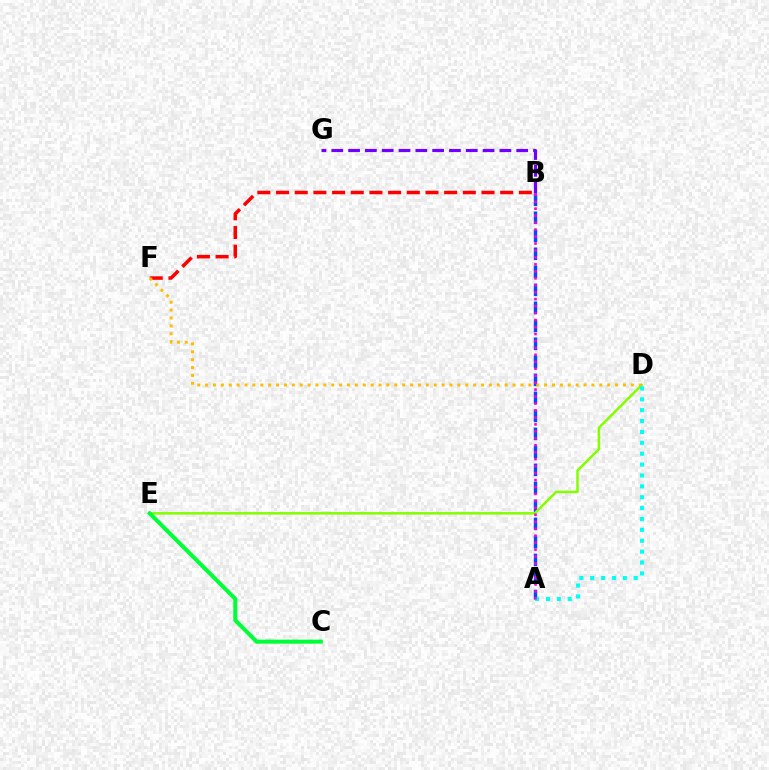{('B', 'G'): [{'color': '#7200ff', 'line_style': 'dashed', 'thickness': 2.28}], ('A', 'B'): [{'color': '#004bff', 'line_style': 'dashed', 'thickness': 2.45}, {'color': '#ff00cf', 'line_style': 'dotted', 'thickness': 1.89}], ('D', 'E'): [{'color': '#84ff00', 'line_style': 'solid', 'thickness': 1.82}], ('B', 'F'): [{'color': '#ff0000', 'line_style': 'dashed', 'thickness': 2.54}], ('D', 'F'): [{'color': '#ffbd00', 'line_style': 'dotted', 'thickness': 2.14}], ('A', 'D'): [{'color': '#00fff6', 'line_style': 'dotted', 'thickness': 2.96}], ('C', 'E'): [{'color': '#00ff39', 'line_style': 'solid', 'thickness': 2.91}]}